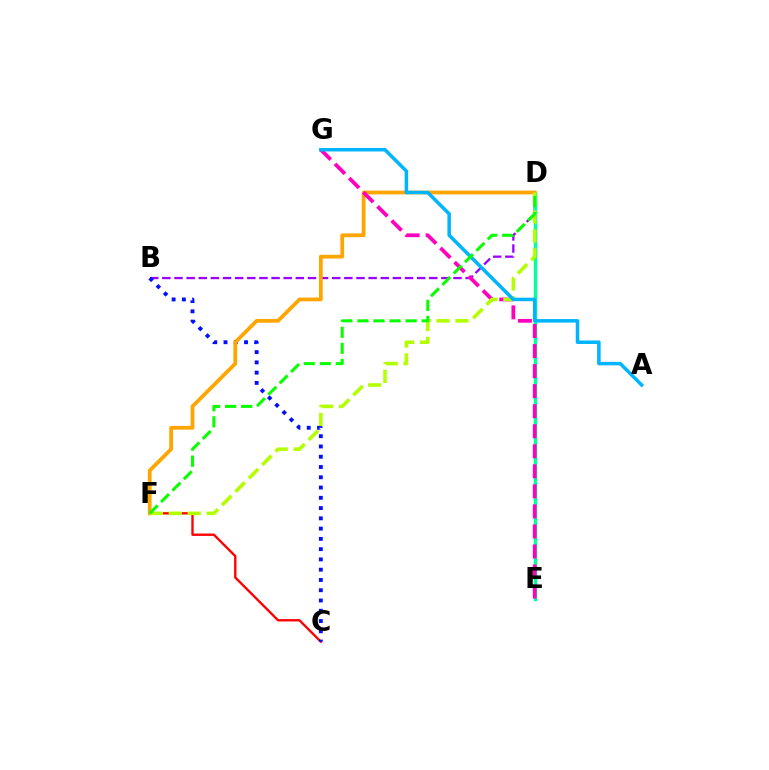{('B', 'D'): [{'color': '#9b00ff', 'line_style': 'dashed', 'thickness': 1.65}], ('D', 'E'): [{'color': '#00ff9d', 'line_style': 'solid', 'thickness': 2.46}], ('C', 'F'): [{'color': '#ff0000', 'line_style': 'solid', 'thickness': 1.7}], ('B', 'C'): [{'color': '#0010ff', 'line_style': 'dotted', 'thickness': 2.79}], ('D', 'F'): [{'color': '#ffa500', 'line_style': 'solid', 'thickness': 2.71}, {'color': '#b3ff00', 'line_style': 'dashed', 'thickness': 2.57}, {'color': '#08ff00', 'line_style': 'dashed', 'thickness': 2.18}], ('E', 'G'): [{'color': '#ff00bd', 'line_style': 'dashed', 'thickness': 2.72}], ('A', 'G'): [{'color': '#00b5ff', 'line_style': 'solid', 'thickness': 2.53}]}